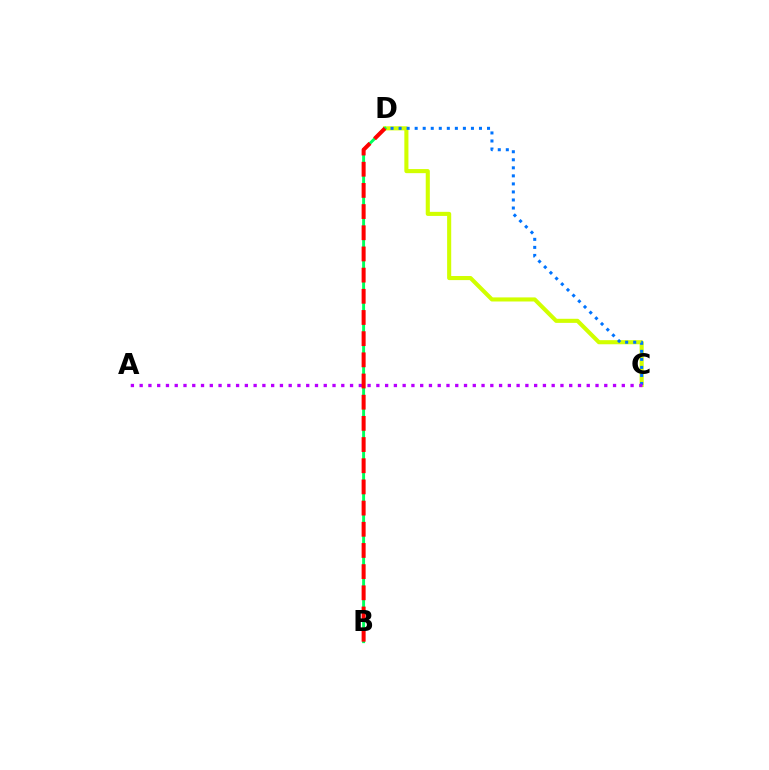{('C', 'D'): [{'color': '#d1ff00', 'line_style': 'solid', 'thickness': 2.94}, {'color': '#0074ff', 'line_style': 'dotted', 'thickness': 2.18}], ('B', 'D'): [{'color': '#00ff5c', 'line_style': 'solid', 'thickness': 2.11}, {'color': '#ff0000', 'line_style': 'dashed', 'thickness': 2.88}], ('A', 'C'): [{'color': '#b900ff', 'line_style': 'dotted', 'thickness': 2.38}]}